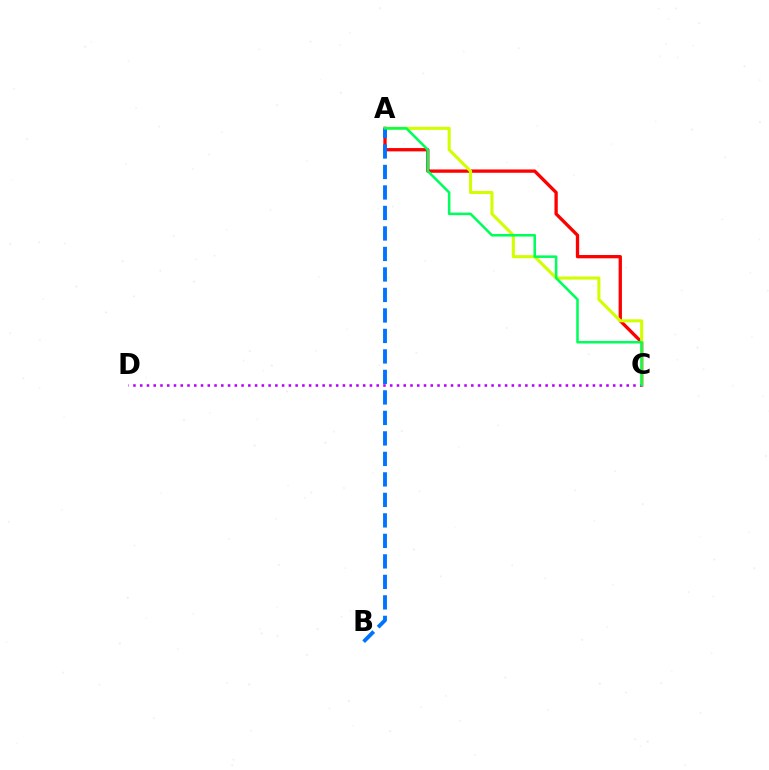{('A', 'C'): [{'color': '#ff0000', 'line_style': 'solid', 'thickness': 2.38}, {'color': '#d1ff00', 'line_style': 'solid', 'thickness': 2.21}, {'color': '#00ff5c', 'line_style': 'solid', 'thickness': 1.84}], ('A', 'B'): [{'color': '#0074ff', 'line_style': 'dashed', 'thickness': 2.78}], ('C', 'D'): [{'color': '#b900ff', 'line_style': 'dotted', 'thickness': 1.84}]}